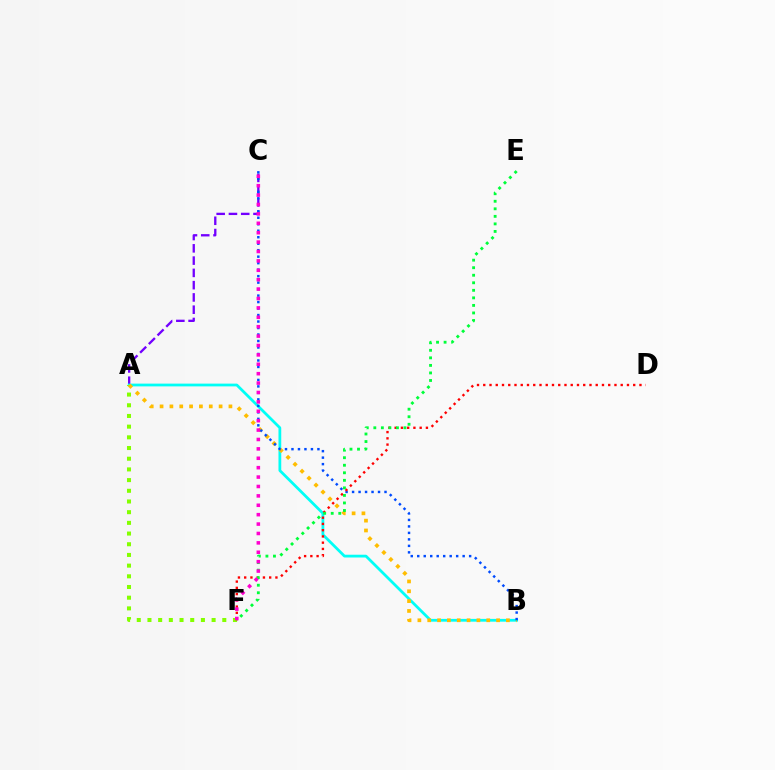{('A', 'C'): [{'color': '#7200ff', 'line_style': 'dashed', 'thickness': 1.67}], ('A', 'B'): [{'color': '#00fff6', 'line_style': 'solid', 'thickness': 1.99}, {'color': '#ffbd00', 'line_style': 'dotted', 'thickness': 2.67}], ('A', 'F'): [{'color': '#84ff00', 'line_style': 'dotted', 'thickness': 2.9}], ('B', 'C'): [{'color': '#004bff', 'line_style': 'dotted', 'thickness': 1.76}], ('D', 'F'): [{'color': '#ff0000', 'line_style': 'dotted', 'thickness': 1.7}], ('E', 'F'): [{'color': '#00ff39', 'line_style': 'dotted', 'thickness': 2.05}], ('C', 'F'): [{'color': '#ff00cf', 'line_style': 'dotted', 'thickness': 2.55}]}